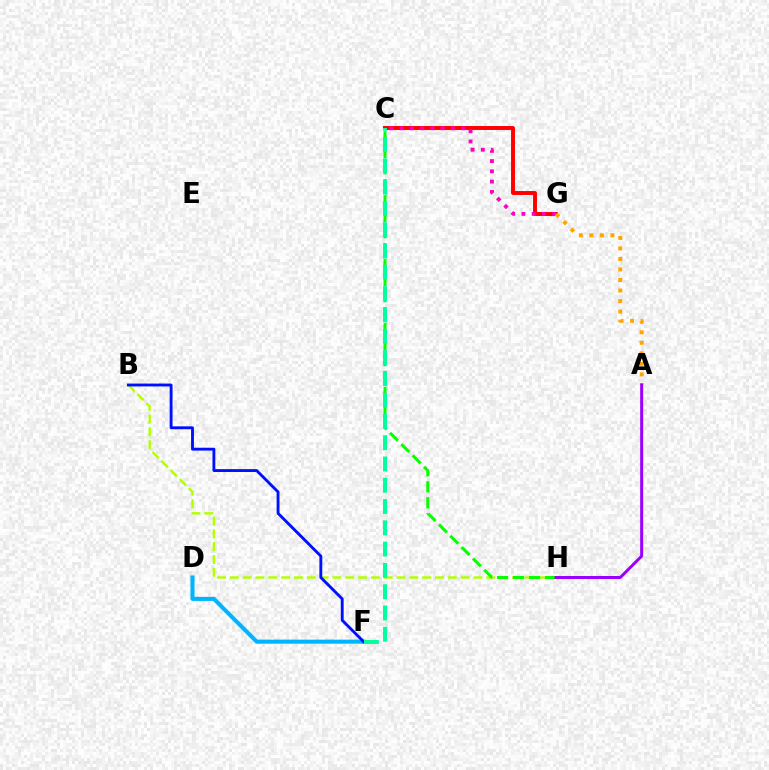{('B', 'H'): [{'color': '#b3ff00', 'line_style': 'dashed', 'thickness': 1.74}], ('D', 'F'): [{'color': '#00b5ff', 'line_style': 'solid', 'thickness': 2.92}], ('C', 'G'): [{'color': '#ff0000', 'line_style': 'solid', 'thickness': 2.83}, {'color': '#ff00bd', 'line_style': 'dotted', 'thickness': 2.78}], ('C', 'H'): [{'color': '#08ff00', 'line_style': 'dashed', 'thickness': 2.17}], ('B', 'F'): [{'color': '#0010ff', 'line_style': 'solid', 'thickness': 2.06}], ('C', 'F'): [{'color': '#00ff9d', 'line_style': 'dashed', 'thickness': 2.89}], ('A', 'G'): [{'color': '#ffa500', 'line_style': 'dotted', 'thickness': 2.86}], ('A', 'H'): [{'color': '#9b00ff', 'line_style': 'solid', 'thickness': 2.15}]}